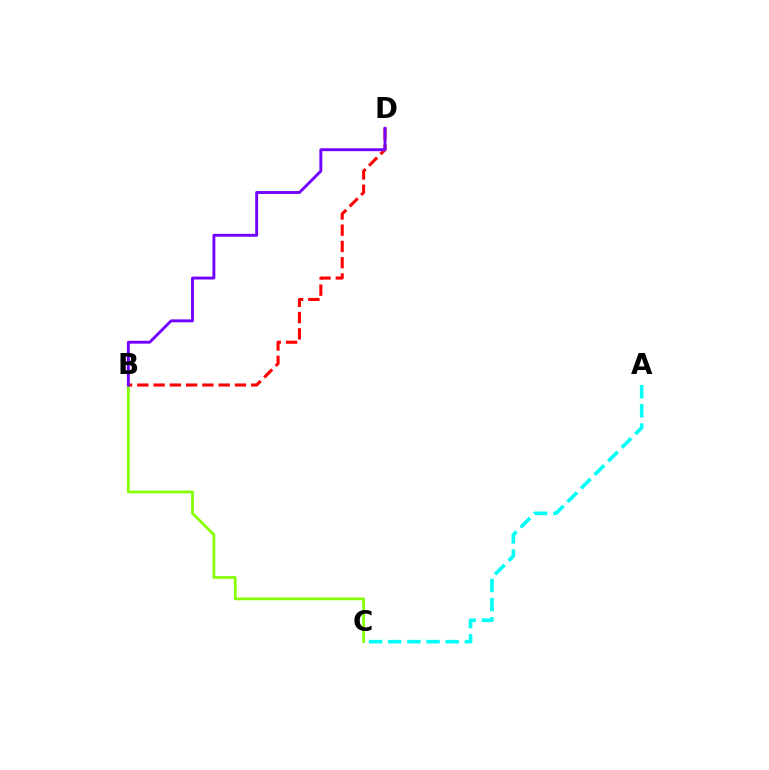{('B', 'C'): [{'color': '#84ff00', 'line_style': 'solid', 'thickness': 1.96}], ('B', 'D'): [{'color': '#ff0000', 'line_style': 'dashed', 'thickness': 2.21}, {'color': '#7200ff', 'line_style': 'solid', 'thickness': 2.09}], ('A', 'C'): [{'color': '#00fff6', 'line_style': 'dashed', 'thickness': 2.6}]}